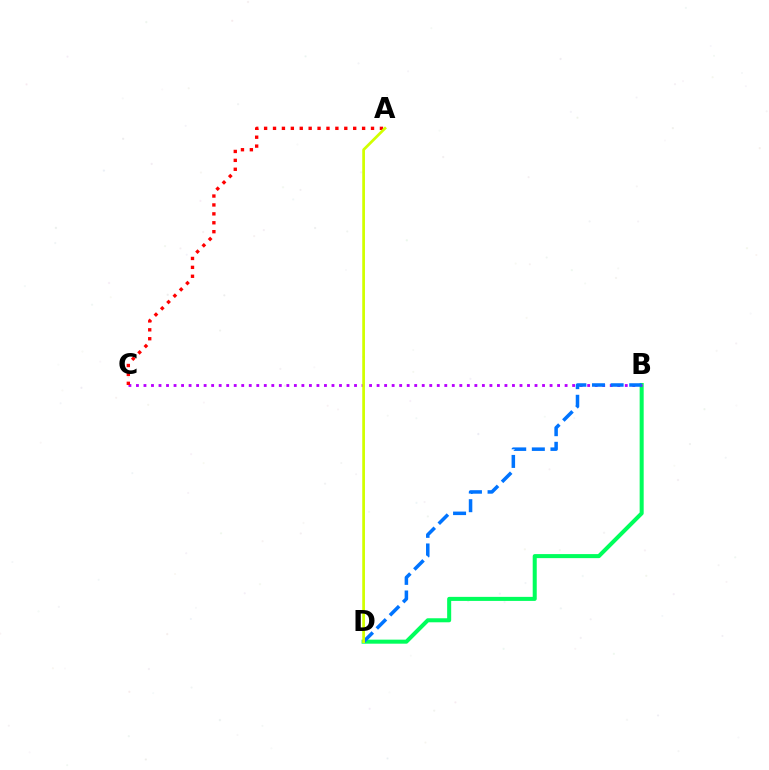{('B', 'D'): [{'color': '#00ff5c', 'line_style': 'solid', 'thickness': 2.9}, {'color': '#0074ff', 'line_style': 'dashed', 'thickness': 2.53}], ('B', 'C'): [{'color': '#b900ff', 'line_style': 'dotted', 'thickness': 2.04}], ('A', 'C'): [{'color': '#ff0000', 'line_style': 'dotted', 'thickness': 2.42}], ('A', 'D'): [{'color': '#d1ff00', 'line_style': 'solid', 'thickness': 1.97}]}